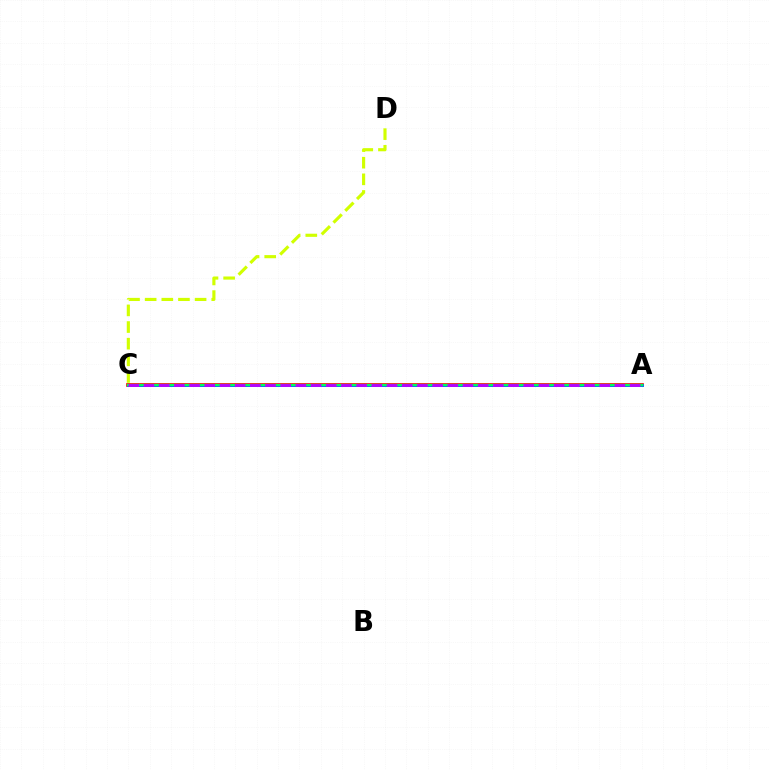{('A', 'C'): [{'color': '#ff0000', 'line_style': 'solid', 'thickness': 2.65}, {'color': '#0074ff', 'line_style': 'solid', 'thickness': 2.05}, {'color': '#00ff5c', 'line_style': 'solid', 'thickness': 1.63}, {'color': '#b900ff', 'line_style': 'dashed', 'thickness': 2.06}], ('C', 'D'): [{'color': '#d1ff00', 'line_style': 'dashed', 'thickness': 2.26}]}